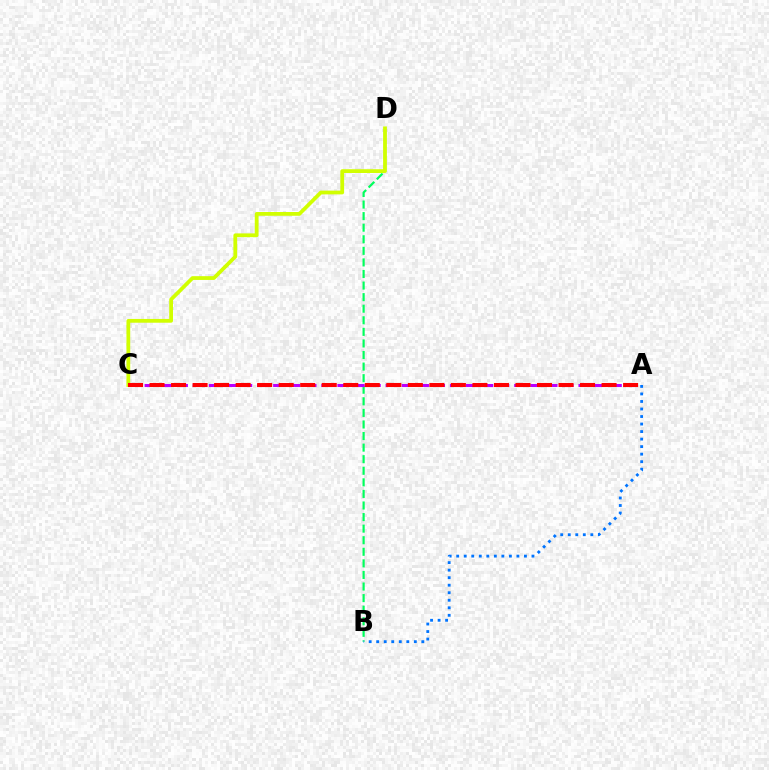{('B', 'D'): [{'color': '#00ff5c', 'line_style': 'dashed', 'thickness': 1.57}], ('A', 'C'): [{'color': '#b900ff', 'line_style': 'dashed', 'thickness': 2.18}, {'color': '#ff0000', 'line_style': 'dashed', 'thickness': 2.92}], ('C', 'D'): [{'color': '#d1ff00', 'line_style': 'solid', 'thickness': 2.72}], ('A', 'B'): [{'color': '#0074ff', 'line_style': 'dotted', 'thickness': 2.04}]}